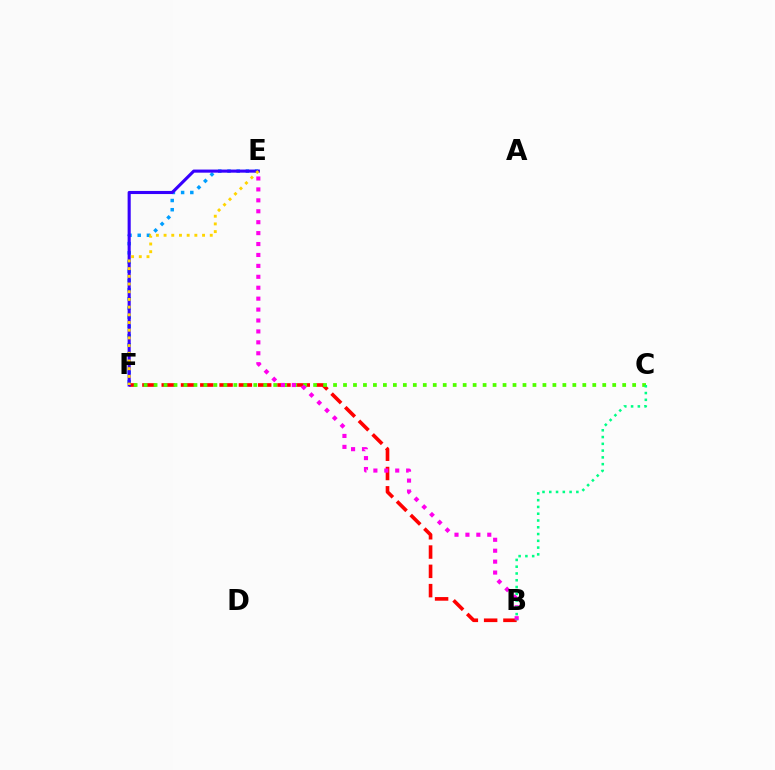{('E', 'F'): [{'color': '#009eff', 'line_style': 'dotted', 'thickness': 2.5}, {'color': '#3700ff', 'line_style': 'solid', 'thickness': 2.23}, {'color': '#ffd500', 'line_style': 'dotted', 'thickness': 2.09}], ('B', 'F'): [{'color': '#ff0000', 'line_style': 'dashed', 'thickness': 2.62}], ('C', 'F'): [{'color': '#4fff00', 'line_style': 'dotted', 'thickness': 2.71}], ('B', 'E'): [{'color': '#ff00ed', 'line_style': 'dotted', 'thickness': 2.97}], ('B', 'C'): [{'color': '#00ff86', 'line_style': 'dotted', 'thickness': 1.84}]}